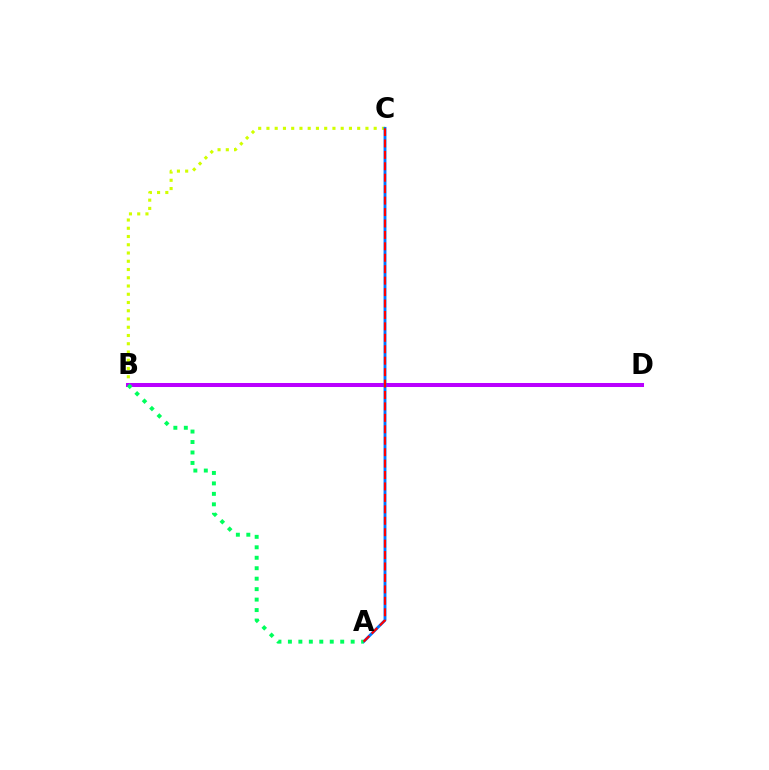{('B', 'C'): [{'color': '#d1ff00', 'line_style': 'dotted', 'thickness': 2.24}], ('B', 'D'): [{'color': '#b900ff', 'line_style': 'solid', 'thickness': 2.9}], ('A', 'C'): [{'color': '#0074ff', 'line_style': 'solid', 'thickness': 2.06}, {'color': '#ff0000', 'line_style': 'dashed', 'thickness': 1.55}], ('A', 'B'): [{'color': '#00ff5c', 'line_style': 'dotted', 'thickness': 2.84}]}